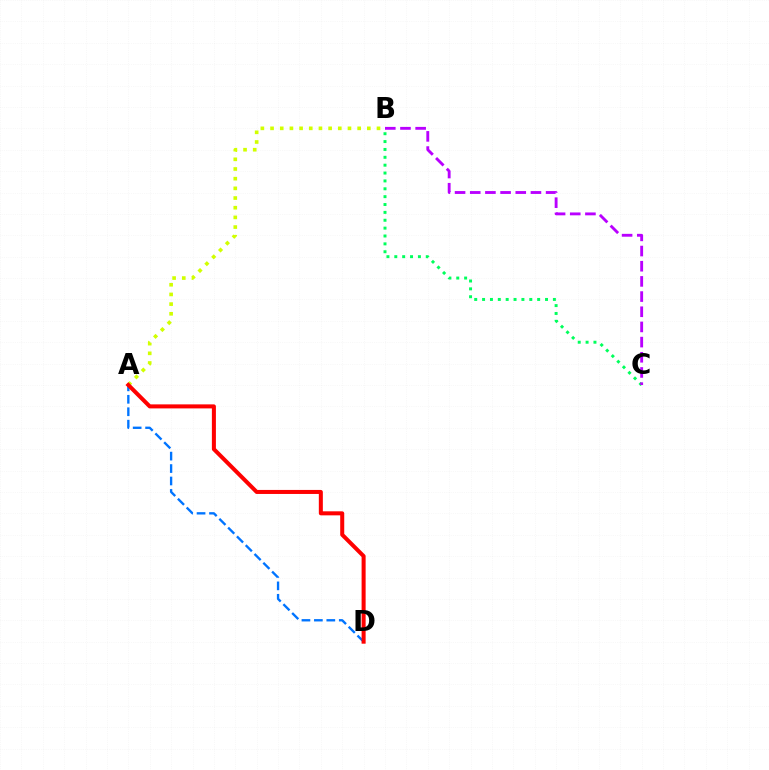{('B', 'C'): [{'color': '#00ff5c', 'line_style': 'dotted', 'thickness': 2.14}, {'color': '#b900ff', 'line_style': 'dashed', 'thickness': 2.06}], ('A', 'B'): [{'color': '#d1ff00', 'line_style': 'dotted', 'thickness': 2.63}], ('A', 'D'): [{'color': '#0074ff', 'line_style': 'dashed', 'thickness': 1.69}, {'color': '#ff0000', 'line_style': 'solid', 'thickness': 2.9}]}